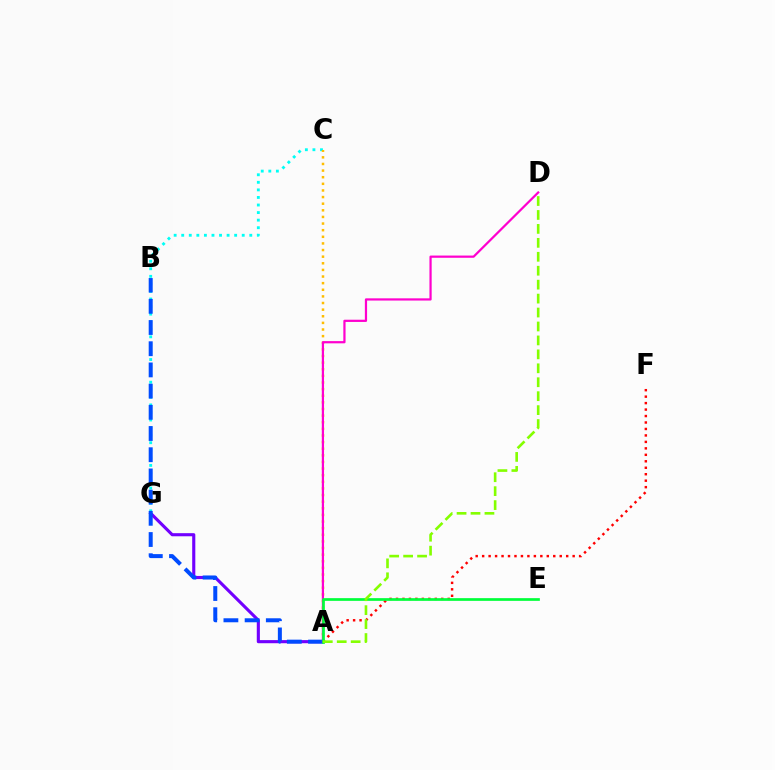{('C', 'G'): [{'color': '#00fff6', 'line_style': 'dotted', 'thickness': 2.05}], ('A', 'G'): [{'color': '#7200ff', 'line_style': 'solid', 'thickness': 2.24}], ('A', 'F'): [{'color': '#ff0000', 'line_style': 'dotted', 'thickness': 1.76}], ('A', 'C'): [{'color': '#ffbd00', 'line_style': 'dotted', 'thickness': 1.8}], ('A', 'B'): [{'color': '#004bff', 'line_style': 'dashed', 'thickness': 2.88}], ('A', 'D'): [{'color': '#ff00cf', 'line_style': 'solid', 'thickness': 1.6}, {'color': '#84ff00', 'line_style': 'dashed', 'thickness': 1.89}], ('A', 'E'): [{'color': '#00ff39', 'line_style': 'solid', 'thickness': 1.95}]}